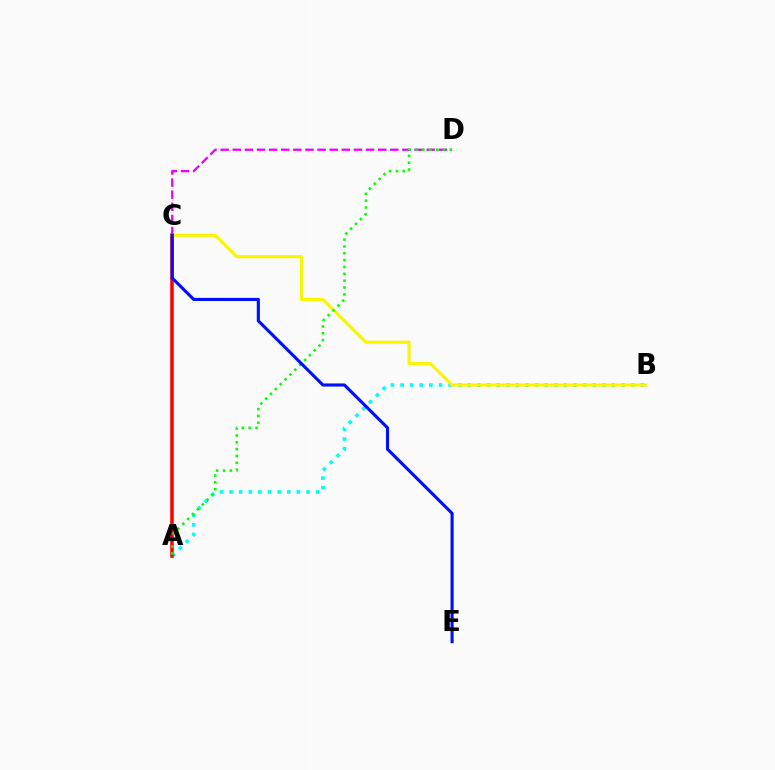{('A', 'B'): [{'color': '#00fff6', 'line_style': 'dotted', 'thickness': 2.61}], ('A', 'C'): [{'color': '#ff0000', 'line_style': 'solid', 'thickness': 2.55}], ('C', 'D'): [{'color': '#ee00ff', 'line_style': 'dashed', 'thickness': 1.65}], ('B', 'C'): [{'color': '#fcf500', 'line_style': 'solid', 'thickness': 2.25}], ('A', 'D'): [{'color': '#08ff00', 'line_style': 'dotted', 'thickness': 1.86}], ('C', 'E'): [{'color': '#0010ff', 'line_style': 'solid', 'thickness': 2.24}]}